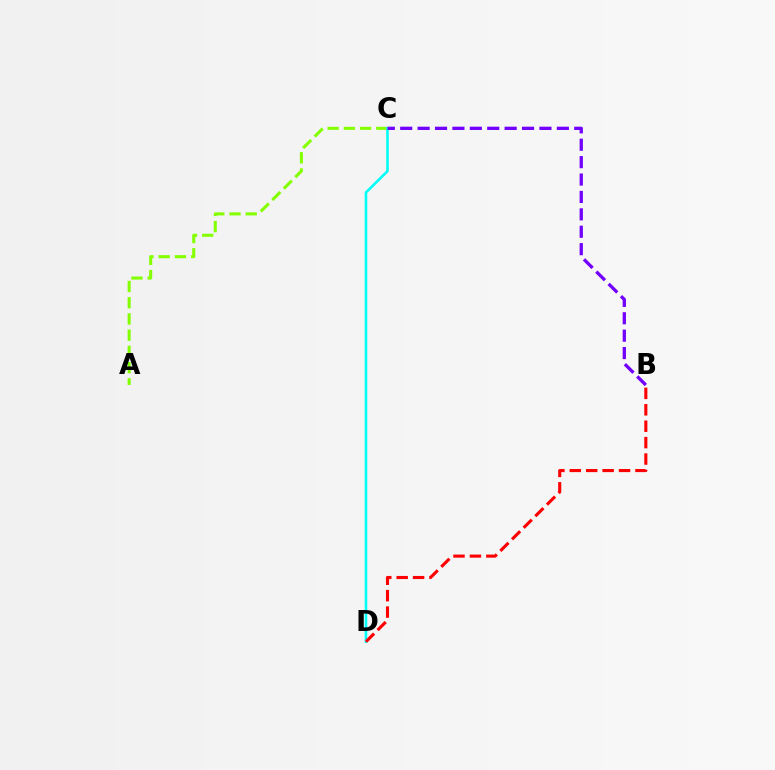{('A', 'C'): [{'color': '#84ff00', 'line_style': 'dashed', 'thickness': 2.2}], ('C', 'D'): [{'color': '#00fff6', 'line_style': 'solid', 'thickness': 1.87}], ('B', 'D'): [{'color': '#ff0000', 'line_style': 'dashed', 'thickness': 2.23}], ('B', 'C'): [{'color': '#7200ff', 'line_style': 'dashed', 'thickness': 2.36}]}